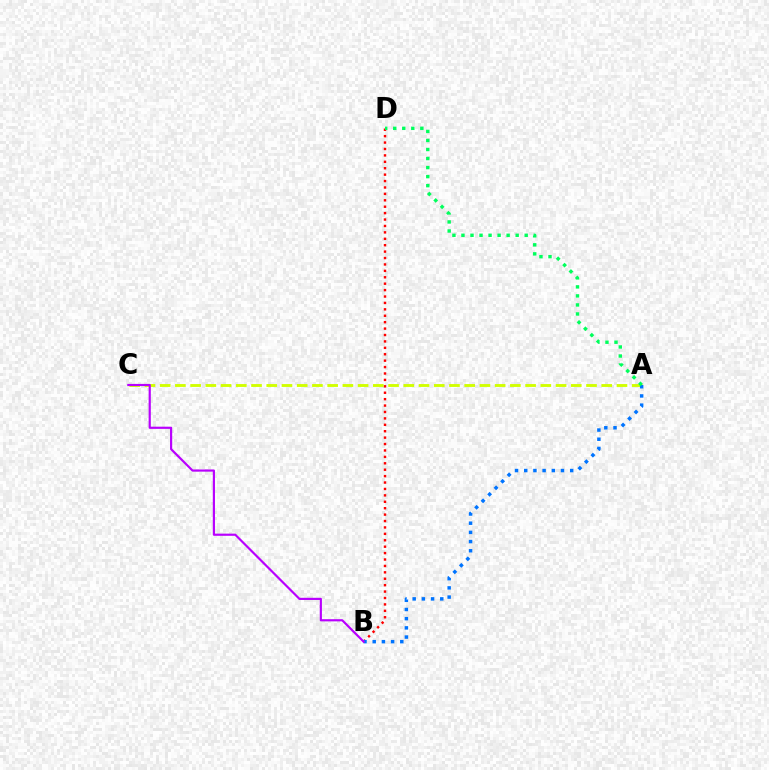{('B', 'D'): [{'color': '#ff0000', 'line_style': 'dotted', 'thickness': 1.74}], ('A', 'C'): [{'color': '#d1ff00', 'line_style': 'dashed', 'thickness': 2.07}], ('A', 'B'): [{'color': '#0074ff', 'line_style': 'dotted', 'thickness': 2.5}], ('B', 'C'): [{'color': '#b900ff', 'line_style': 'solid', 'thickness': 1.57}], ('A', 'D'): [{'color': '#00ff5c', 'line_style': 'dotted', 'thickness': 2.45}]}